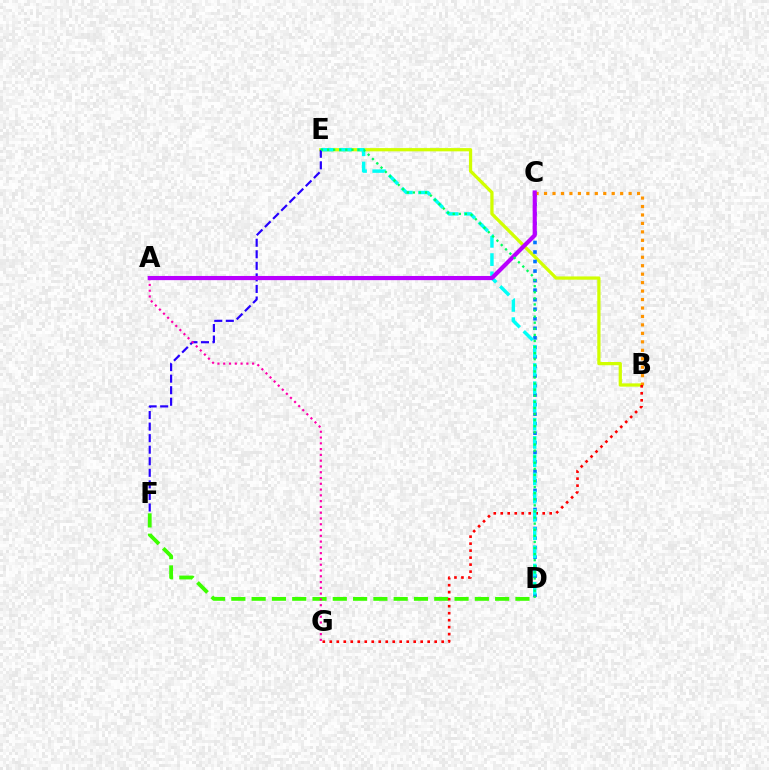{('D', 'F'): [{'color': '#3dff00', 'line_style': 'dashed', 'thickness': 2.76}], ('B', 'E'): [{'color': '#d1ff00', 'line_style': 'solid', 'thickness': 2.34}], ('C', 'D'): [{'color': '#0074ff', 'line_style': 'dotted', 'thickness': 2.59}], ('B', 'C'): [{'color': '#ff9400', 'line_style': 'dotted', 'thickness': 2.3}], ('B', 'G'): [{'color': '#ff0000', 'line_style': 'dotted', 'thickness': 1.9}], ('D', 'E'): [{'color': '#00fff6', 'line_style': 'dashed', 'thickness': 2.48}, {'color': '#00ff5c', 'line_style': 'dotted', 'thickness': 1.65}], ('E', 'F'): [{'color': '#2500ff', 'line_style': 'dashed', 'thickness': 1.57}], ('A', 'G'): [{'color': '#ff00ac', 'line_style': 'dotted', 'thickness': 1.57}], ('A', 'C'): [{'color': '#b900ff', 'line_style': 'solid', 'thickness': 2.99}]}